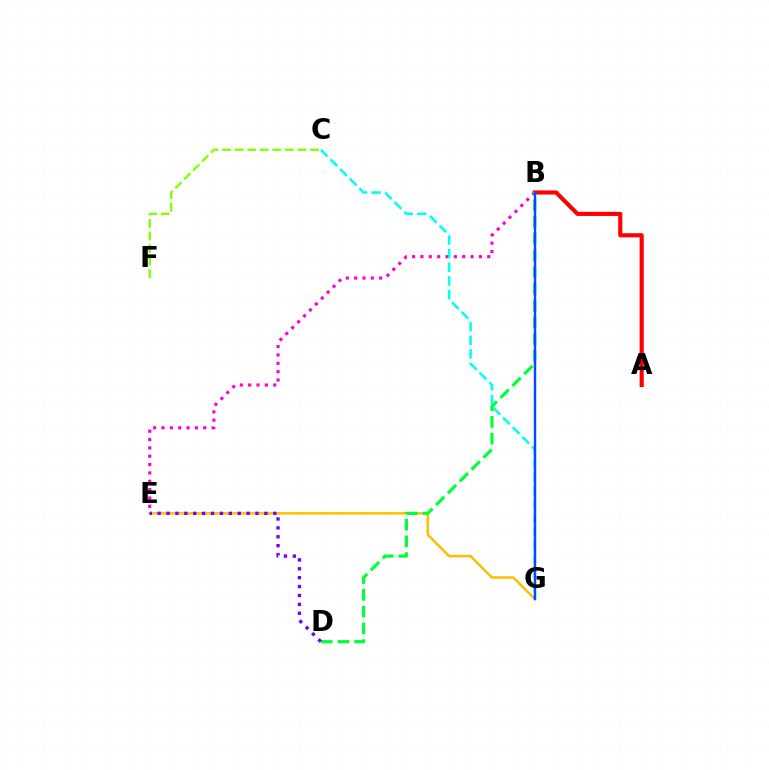{('A', 'B'): [{'color': '#ff0000', 'line_style': 'solid', 'thickness': 2.98}], ('E', 'G'): [{'color': '#ffbd00', 'line_style': 'solid', 'thickness': 1.79}], ('B', 'E'): [{'color': '#ff00cf', 'line_style': 'dotted', 'thickness': 2.27}], ('C', 'G'): [{'color': '#00fff6', 'line_style': 'dashed', 'thickness': 1.85}], ('B', 'D'): [{'color': '#00ff39', 'line_style': 'dashed', 'thickness': 2.27}], ('C', 'F'): [{'color': '#84ff00', 'line_style': 'dashed', 'thickness': 1.71}], ('B', 'G'): [{'color': '#004bff', 'line_style': 'solid', 'thickness': 1.77}], ('D', 'E'): [{'color': '#7200ff', 'line_style': 'dotted', 'thickness': 2.42}]}